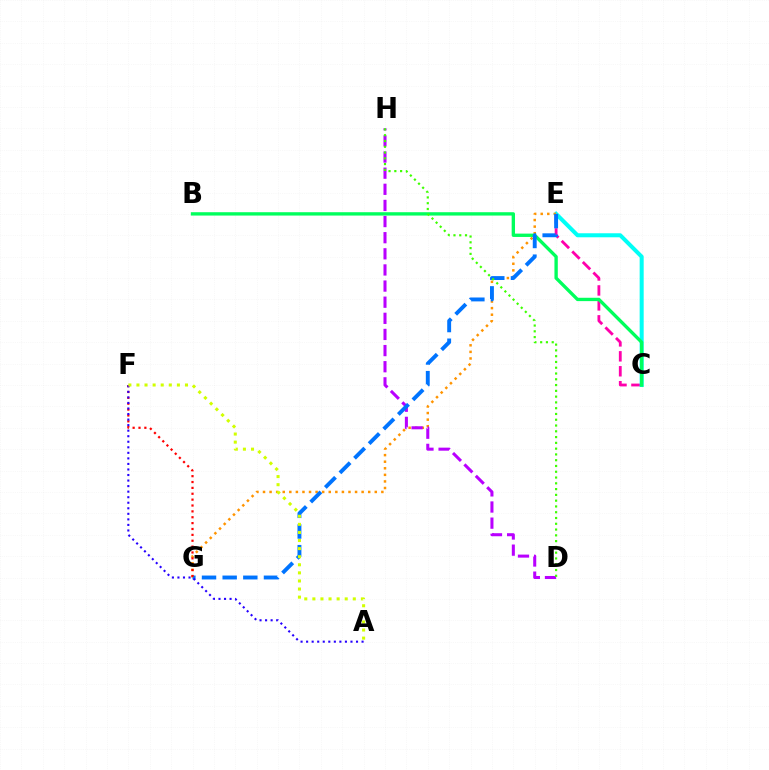{('C', 'E'): [{'color': '#ff00ac', 'line_style': 'dashed', 'thickness': 2.03}, {'color': '#00fff6', 'line_style': 'solid', 'thickness': 2.9}], ('E', 'G'): [{'color': '#ff9400', 'line_style': 'dotted', 'thickness': 1.79}, {'color': '#0074ff', 'line_style': 'dashed', 'thickness': 2.81}], ('D', 'H'): [{'color': '#b900ff', 'line_style': 'dashed', 'thickness': 2.19}, {'color': '#3dff00', 'line_style': 'dotted', 'thickness': 1.57}], ('B', 'C'): [{'color': '#00ff5c', 'line_style': 'solid', 'thickness': 2.41}], ('F', 'G'): [{'color': '#ff0000', 'line_style': 'dotted', 'thickness': 1.6}], ('A', 'F'): [{'color': '#2500ff', 'line_style': 'dotted', 'thickness': 1.51}, {'color': '#d1ff00', 'line_style': 'dotted', 'thickness': 2.2}]}